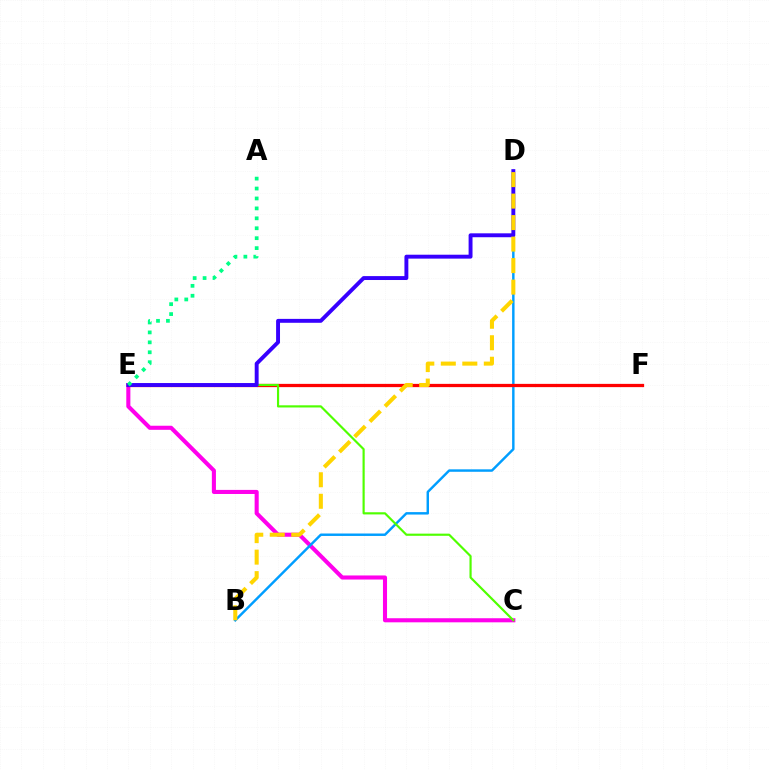{('C', 'E'): [{'color': '#ff00ed', 'line_style': 'solid', 'thickness': 2.94}, {'color': '#4fff00', 'line_style': 'solid', 'thickness': 1.56}], ('B', 'D'): [{'color': '#009eff', 'line_style': 'solid', 'thickness': 1.76}, {'color': '#ffd500', 'line_style': 'dashed', 'thickness': 2.92}], ('E', 'F'): [{'color': '#ff0000', 'line_style': 'solid', 'thickness': 2.35}], ('D', 'E'): [{'color': '#3700ff', 'line_style': 'solid', 'thickness': 2.81}], ('A', 'E'): [{'color': '#00ff86', 'line_style': 'dotted', 'thickness': 2.7}]}